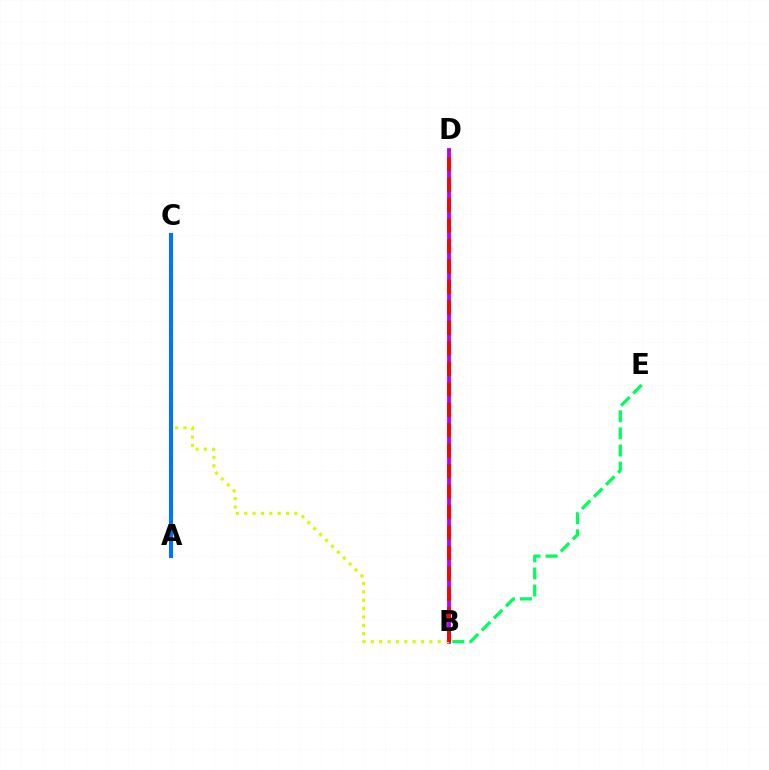{('B', 'D'): [{'color': '#b900ff', 'line_style': 'solid', 'thickness': 2.75}, {'color': '#ff0000', 'line_style': 'dashed', 'thickness': 2.78}], ('B', 'C'): [{'color': '#d1ff00', 'line_style': 'dotted', 'thickness': 2.27}], ('A', 'C'): [{'color': '#0074ff', 'line_style': 'solid', 'thickness': 2.93}], ('B', 'E'): [{'color': '#00ff5c', 'line_style': 'dashed', 'thickness': 2.32}]}